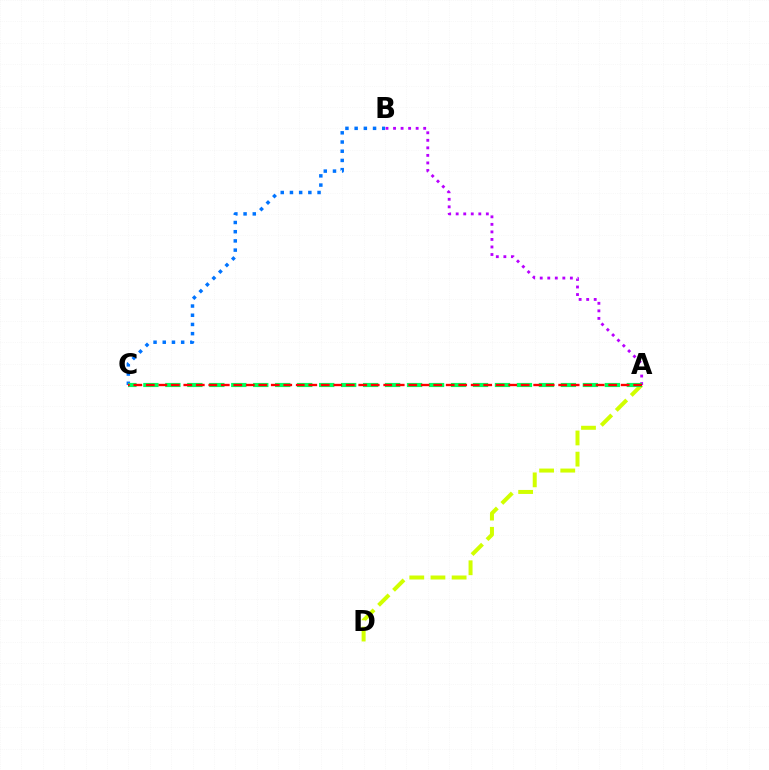{('B', 'C'): [{'color': '#0074ff', 'line_style': 'dotted', 'thickness': 2.5}], ('A', 'B'): [{'color': '#b900ff', 'line_style': 'dotted', 'thickness': 2.05}], ('A', 'D'): [{'color': '#d1ff00', 'line_style': 'dashed', 'thickness': 2.88}], ('A', 'C'): [{'color': '#00ff5c', 'line_style': 'dashed', 'thickness': 2.99}, {'color': '#ff0000', 'line_style': 'dashed', 'thickness': 1.7}]}